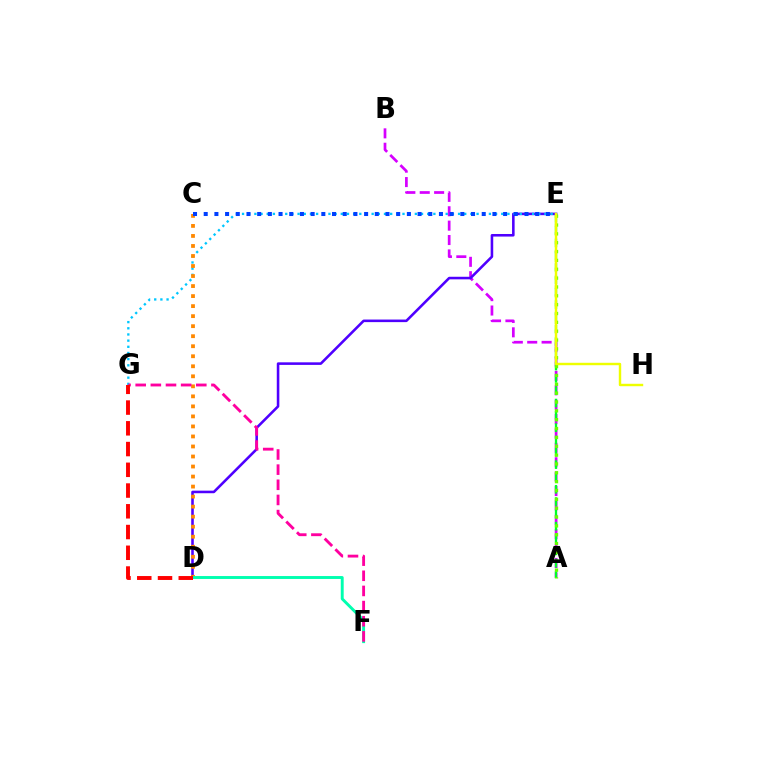{('A', 'B'): [{'color': '#d600ff', 'line_style': 'dashed', 'thickness': 1.96}], ('A', 'E'): [{'color': '#00ff27', 'line_style': 'dashed', 'thickness': 1.67}, {'color': '#66ff00', 'line_style': 'dotted', 'thickness': 2.4}], ('D', 'E'): [{'color': '#4f00ff', 'line_style': 'solid', 'thickness': 1.85}], ('E', 'G'): [{'color': '#00c7ff', 'line_style': 'dotted', 'thickness': 1.68}], ('C', 'D'): [{'color': '#ff8800', 'line_style': 'dotted', 'thickness': 2.72}], ('D', 'F'): [{'color': '#00ffaf', 'line_style': 'solid', 'thickness': 2.1}], ('F', 'G'): [{'color': '#ff00a0', 'line_style': 'dashed', 'thickness': 2.06}], ('D', 'G'): [{'color': '#ff0000', 'line_style': 'dashed', 'thickness': 2.82}], ('C', 'E'): [{'color': '#003fff', 'line_style': 'dotted', 'thickness': 2.91}], ('E', 'H'): [{'color': '#eeff00', 'line_style': 'solid', 'thickness': 1.75}]}